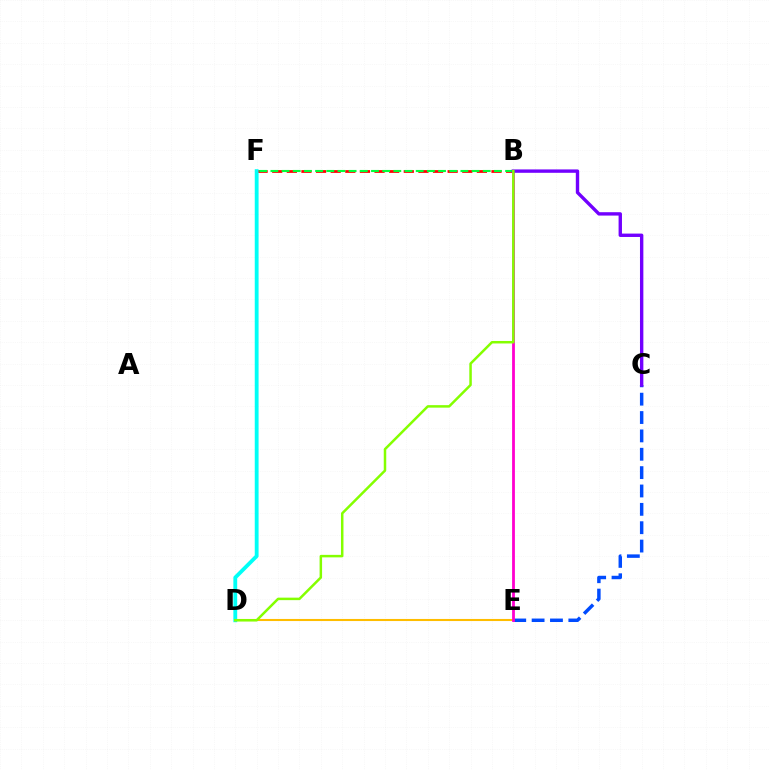{('B', 'F'): [{'color': '#ff0000', 'line_style': 'dashed', 'thickness': 1.99}, {'color': '#00ff39', 'line_style': 'dashed', 'thickness': 1.52}], ('D', 'E'): [{'color': '#ffbd00', 'line_style': 'solid', 'thickness': 1.5}], ('C', 'E'): [{'color': '#004bff', 'line_style': 'dashed', 'thickness': 2.49}], ('B', 'E'): [{'color': '#ff00cf', 'line_style': 'solid', 'thickness': 2.01}], ('B', 'C'): [{'color': '#7200ff', 'line_style': 'solid', 'thickness': 2.43}], ('D', 'F'): [{'color': '#00fff6', 'line_style': 'solid', 'thickness': 2.75}], ('B', 'D'): [{'color': '#84ff00', 'line_style': 'solid', 'thickness': 1.8}]}